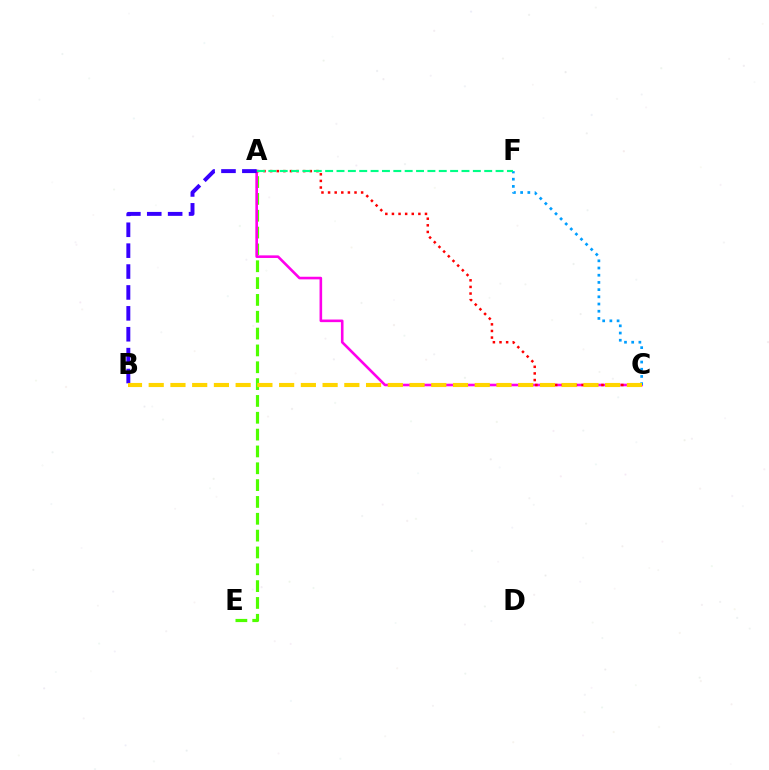{('A', 'E'): [{'color': '#4fff00', 'line_style': 'dashed', 'thickness': 2.29}], ('A', 'C'): [{'color': '#ff00ed', 'line_style': 'solid', 'thickness': 1.88}, {'color': '#ff0000', 'line_style': 'dotted', 'thickness': 1.8}], ('C', 'F'): [{'color': '#009eff', 'line_style': 'dotted', 'thickness': 1.96}], ('A', 'B'): [{'color': '#3700ff', 'line_style': 'dashed', 'thickness': 2.84}], ('B', 'C'): [{'color': '#ffd500', 'line_style': 'dashed', 'thickness': 2.95}], ('A', 'F'): [{'color': '#00ff86', 'line_style': 'dashed', 'thickness': 1.54}]}